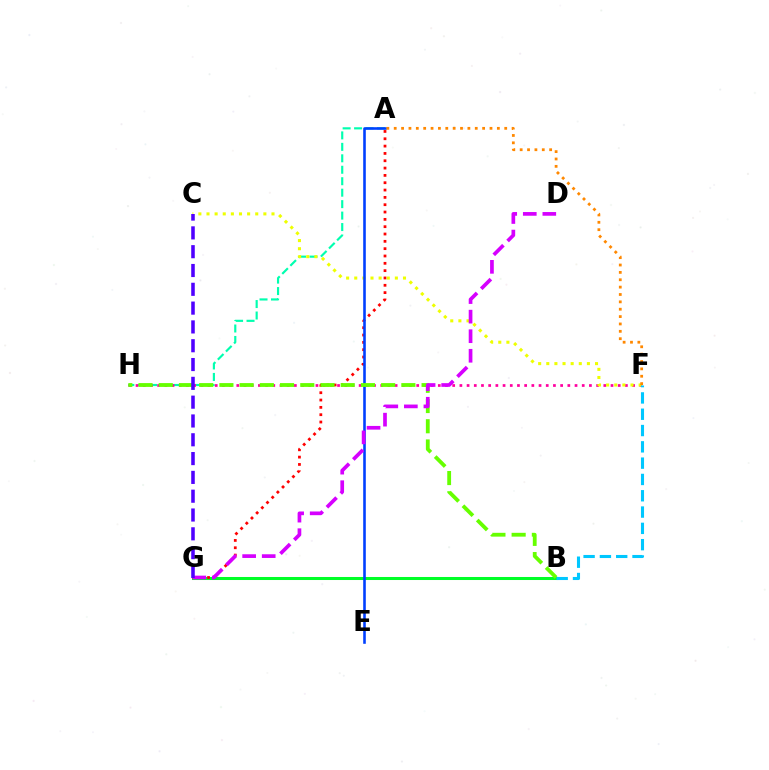{('A', 'H'): [{'color': '#00ffaf', 'line_style': 'dashed', 'thickness': 1.56}], ('F', 'H'): [{'color': '#ff00a0', 'line_style': 'dotted', 'thickness': 1.96}], ('B', 'G'): [{'color': '#00ff27', 'line_style': 'solid', 'thickness': 2.18}], ('A', 'G'): [{'color': '#ff0000', 'line_style': 'dotted', 'thickness': 1.99}], ('C', 'F'): [{'color': '#eeff00', 'line_style': 'dotted', 'thickness': 2.21}], ('A', 'E'): [{'color': '#003fff', 'line_style': 'solid', 'thickness': 1.87}], ('A', 'F'): [{'color': '#ff8800', 'line_style': 'dotted', 'thickness': 2.0}], ('B', 'H'): [{'color': '#66ff00', 'line_style': 'dashed', 'thickness': 2.75}], ('D', 'G'): [{'color': '#d600ff', 'line_style': 'dashed', 'thickness': 2.66}], ('B', 'F'): [{'color': '#00c7ff', 'line_style': 'dashed', 'thickness': 2.22}], ('C', 'G'): [{'color': '#4f00ff', 'line_style': 'dashed', 'thickness': 2.56}]}